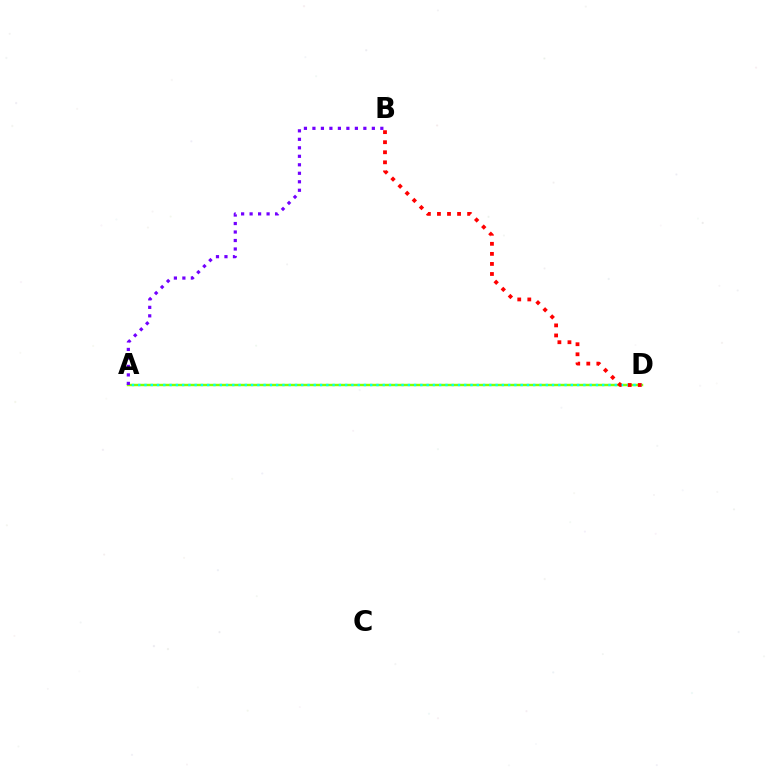{('A', 'D'): [{'color': '#84ff00', 'line_style': 'solid', 'thickness': 1.76}, {'color': '#00fff6', 'line_style': 'dotted', 'thickness': 1.7}], ('A', 'B'): [{'color': '#7200ff', 'line_style': 'dotted', 'thickness': 2.31}], ('B', 'D'): [{'color': '#ff0000', 'line_style': 'dotted', 'thickness': 2.73}]}